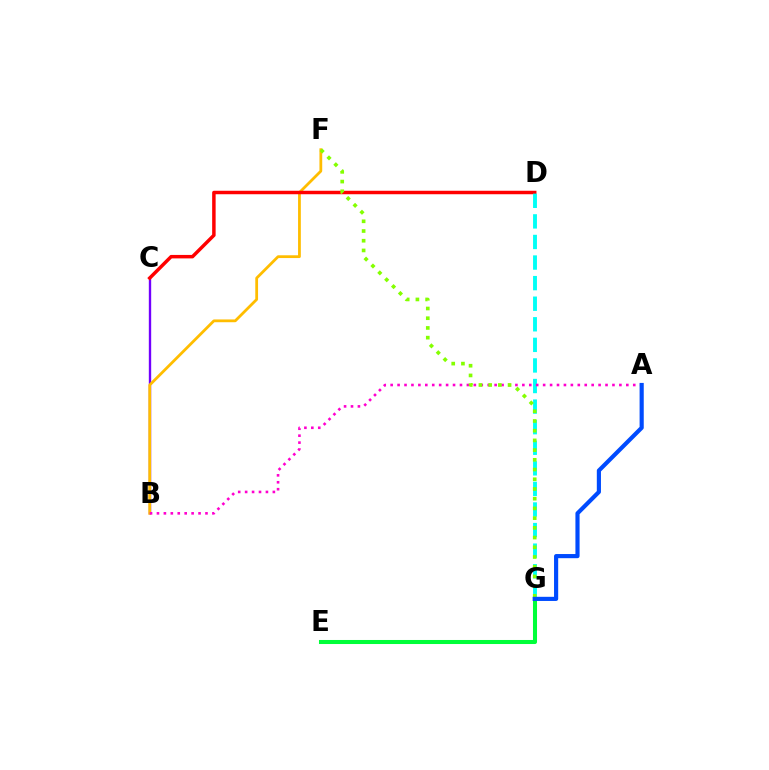{('E', 'G'): [{'color': '#00ff39', 'line_style': 'solid', 'thickness': 2.92}], ('B', 'C'): [{'color': '#7200ff', 'line_style': 'solid', 'thickness': 1.71}], ('B', 'F'): [{'color': '#ffbd00', 'line_style': 'solid', 'thickness': 2.0}], ('C', 'D'): [{'color': '#ff0000', 'line_style': 'solid', 'thickness': 2.5}], ('D', 'G'): [{'color': '#00fff6', 'line_style': 'dashed', 'thickness': 2.8}], ('A', 'B'): [{'color': '#ff00cf', 'line_style': 'dotted', 'thickness': 1.88}], ('F', 'G'): [{'color': '#84ff00', 'line_style': 'dotted', 'thickness': 2.64}], ('A', 'G'): [{'color': '#004bff', 'line_style': 'solid', 'thickness': 2.99}]}